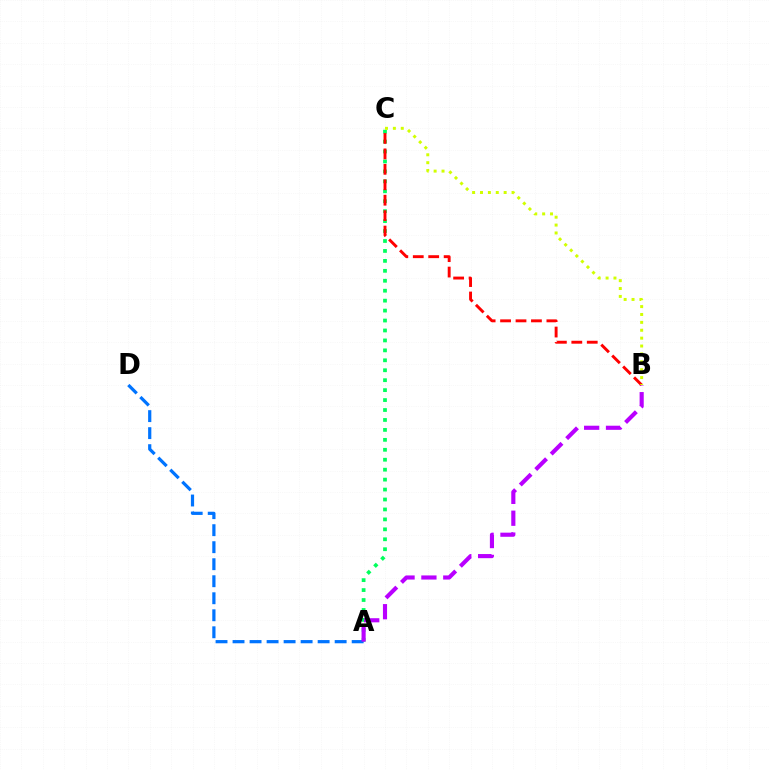{('A', 'C'): [{'color': '#00ff5c', 'line_style': 'dotted', 'thickness': 2.7}], ('A', 'D'): [{'color': '#0074ff', 'line_style': 'dashed', 'thickness': 2.31}], ('B', 'C'): [{'color': '#ff0000', 'line_style': 'dashed', 'thickness': 2.1}, {'color': '#d1ff00', 'line_style': 'dotted', 'thickness': 2.14}], ('A', 'B'): [{'color': '#b900ff', 'line_style': 'dashed', 'thickness': 2.97}]}